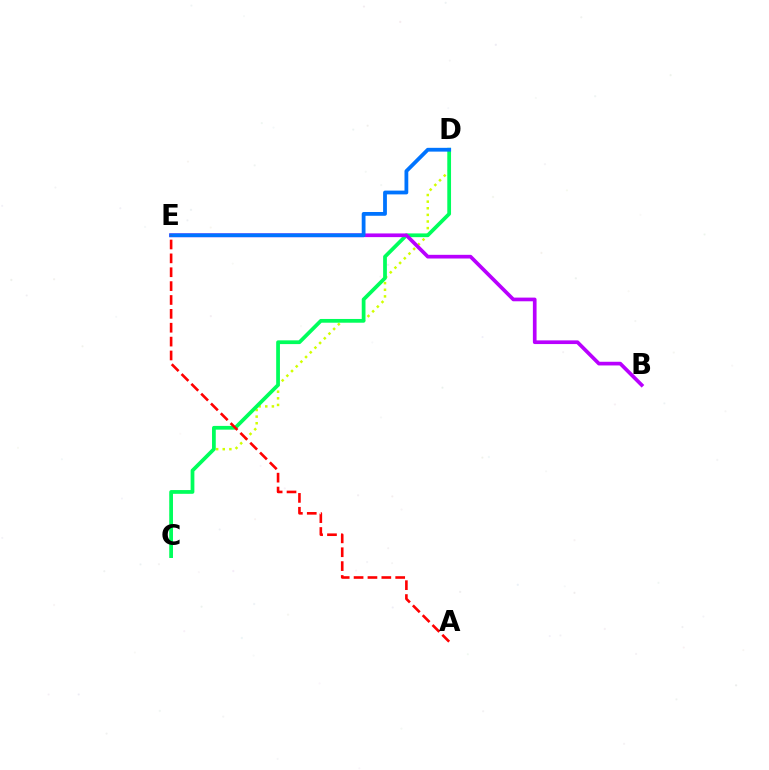{('C', 'D'): [{'color': '#d1ff00', 'line_style': 'dotted', 'thickness': 1.8}, {'color': '#00ff5c', 'line_style': 'solid', 'thickness': 2.7}], ('B', 'E'): [{'color': '#b900ff', 'line_style': 'solid', 'thickness': 2.65}], ('D', 'E'): [{'color': '#0074ff', 'line_style': 'solid', 'thickness': 2.73}], ('A', 'E'): [{'color': '#ff0000', 'line_style': 'dashed', 'thickness': 1.88}]}